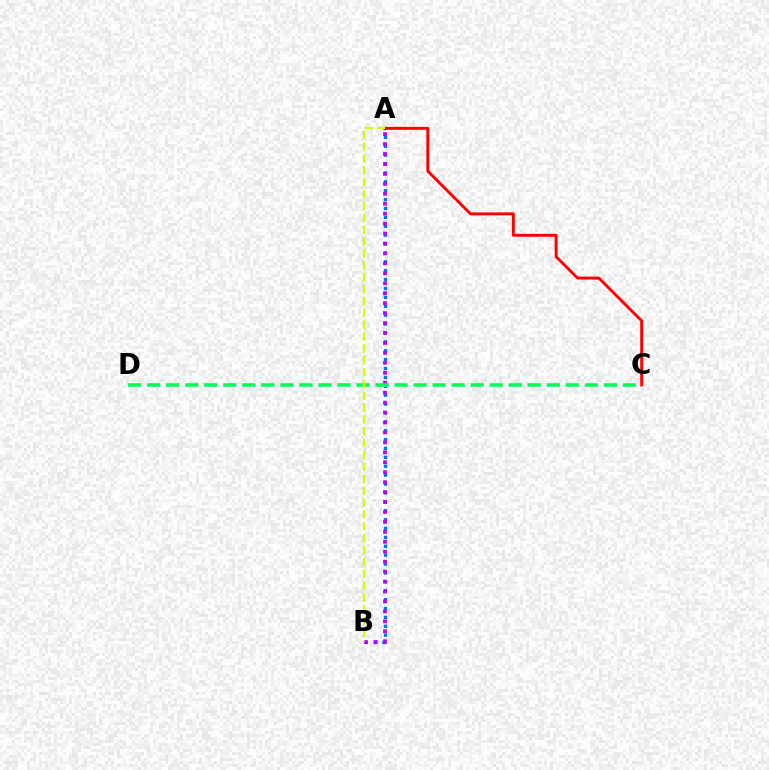{('A', 'B'): [{'color': '#0074ff', 'line_style': 'dotted', 'thickness': 2.42}, {'color': '#b900ff', 'line_style': 'dotted', 'thickness': 2.7}, {'color': '#d1ff00', 'line_style': 'dashed', 'thickness': 1.61}], ('A', 'C'): [{'color': '#ff0000', 'line_style': 'solid', 'thickness': 2.09}], ('C', 'D'): [{'color': '#00ff5c', 'line_style': 'dashed', 'thickness': 2.59}]}